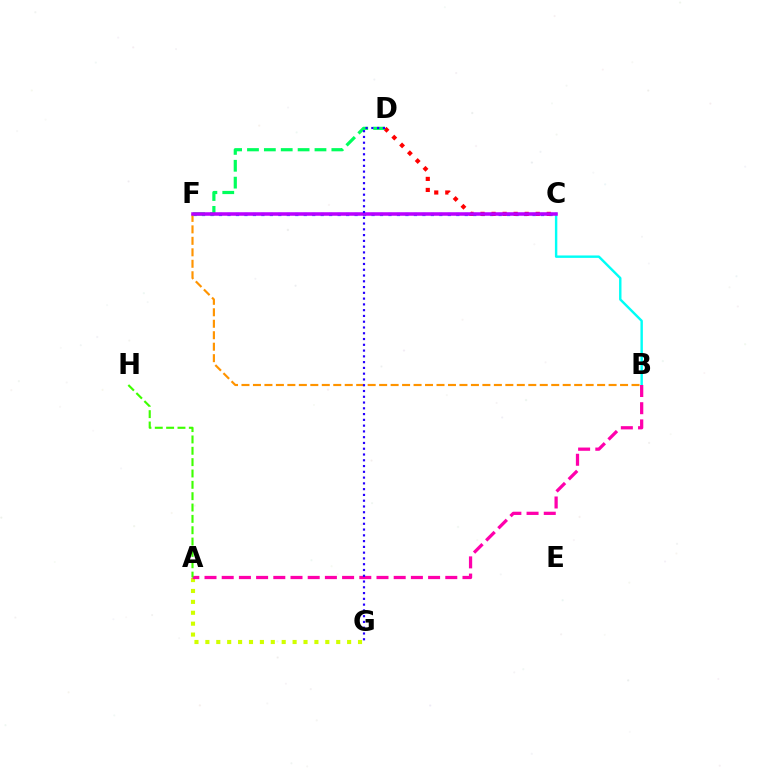{('C', 'F'): [{'color': '#0074ff', 'line_style': 'dotted', 'thickness': 2.3}, {'color': '#b900ff', 'line_style': 'solid', 'thickness': 2.54}], ('B', 'C'): [{'color': '#00fff6', 'line_style': 'solid', 'thickness': 1.74}], ('C', 'D'): [{'color': '#ff0000', 'line_style': 'dotted', 'thickness': 3.0}], ('B', 'F'): [{'color': '#ff9400', 'line_style': 'dashed', 'thickness': 1.56}], ('D', 'F'): [{'color': '#00ff5c', 'line_style': 'dashed', 'thickness': 2.29}], ('A', 'G'): [{'color': '#d1ff00', 'line_style': 'dotted', 'thickness': 2.96}], ('A', 'B'): [{'color': '#ff00ac', 'line_style': 'dashed', 'thickness': 2.34}], ('A', 'H'): [{'color': '#3dff00', 'line_style': 'dashed', 'thickness': 1.54}], ('D', 'G'): [{'color': '#2500ff', 'line_style': 'dotted', 'thickness': 1.57}]}